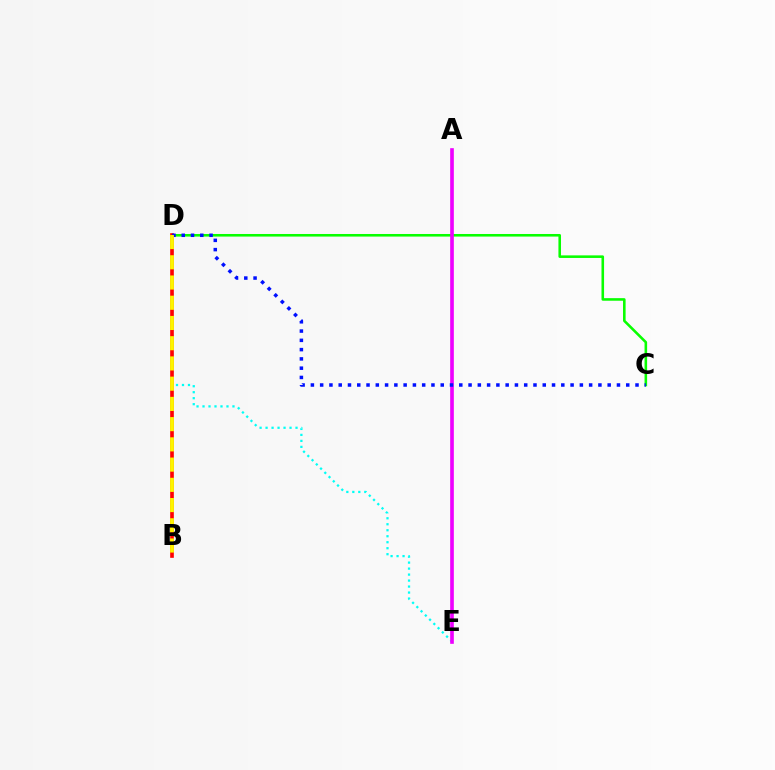{('D', 'E'): [{'color': '#00fff6', 'line_style': 'dotted', 'thickness': 1.63}], ('C', 'D'): [{'color': '#08ff00', 'line_style': 'solid', 'thickness': 1.86}, {'color': '#0010ff', 'line_style': 'dotted', 'thickness': 2.52}], ('B', 'D'): [{'color': '#ff0000', 'line_style': 'solid', 'thickness': 2.63}, {'color': '#fcf500', 'line_style': 'dashed', 'thickness': 2.75}], ('A', 'E'): [{'color': '#ee00ff', 'line_style': 'solid', 'thickness': 2.63}]}